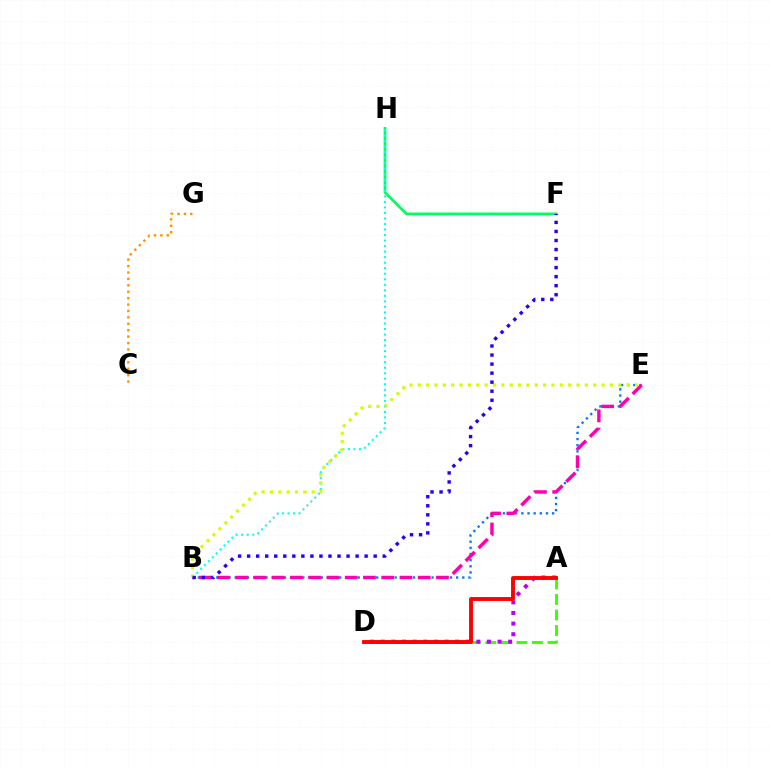{('F', 'H'): [{'color': '#00ff5c', 'line_style': 'solid', 'thickness': 1.93}], ('B', 'E'): [{'color': '#0074ff', 'line_style': 'dotted', 'thickness': 1.67}, {'color': '#ff00ac', 'line_style': 'dashed', 'thickness': 2.48}, {'color': '#d1ff00', 'line_style': 'dotted', 'thickness': 2.27}], ('A', 'D'): [{'color': '#3dff00', 'line_style': 'dashed', 'thickness': 2.11}, {'color': '#b900ff', 'line_style': 'dotted', 'thickness': 2.89}, {'color': '#ff0000', 'line_style': 'solid', 'thickness': 2.79}], ('C', 'G'): [{'color': '#ff9400', 'line_style': 'dotted', 'thickness': 1.74}], ('B', 'H'): [{'color': '#00fff6', 'line_style': 'dotted', 'thickness': 1.5}], ('B', 'F'): [{'color': '#2500ff', 'line_style': 'dotted', 'thickness': 2.46}]}